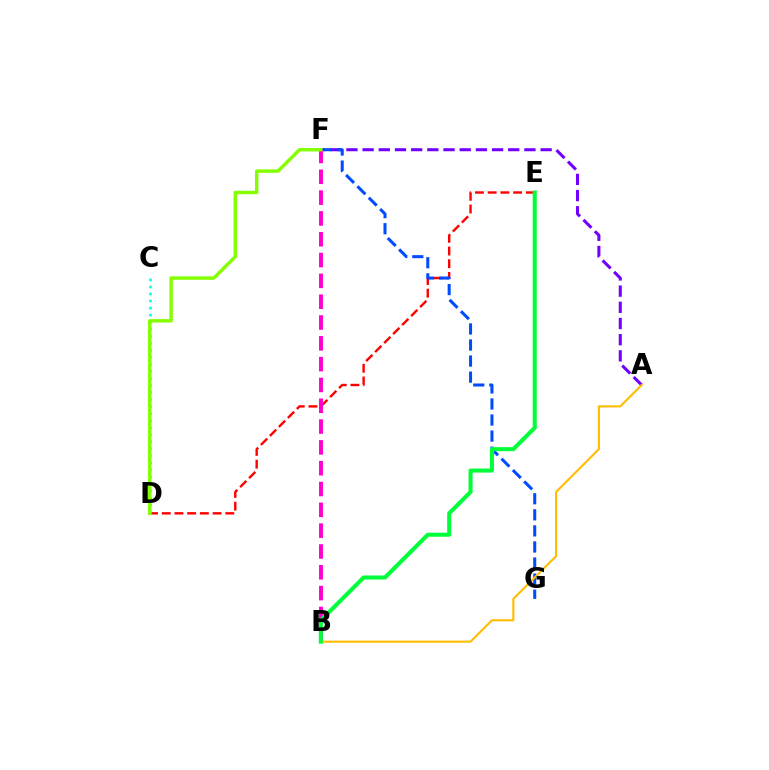{('D', 'E'): [{'color': '#ff0000', 'line_style': 'dashed', 'thickness': 1.73}], ('A', 'F'): [{'color': '#7200ff', 'line_style': 'dashed', 'thickness': 2.2}], ('C', 'D'): [{'color': '#00fff6', 'line_style': 'dotted', 'thickness': 1.91}], ('F', 'G'): [{'color': '#004bff', 'line_style': 'dashed', 'thickness': 2.18}], ('B', 'F'): [{'color': '#ff00cf', 'line_style': 'dashed', 'thickness': 2.83}], ('A', 'B'): [{'color': '#ffbd00', 'line_style': 'solid', 'thickness': 1.52}], ('B', 'E'): [{'color': '#00ff39', 'line_style': 'solid', 'thickness': 2.92}], ('D', 'F'): [{'color': '#84ff00', 'line_style': 'solid', 'thickness': 2.46}]}